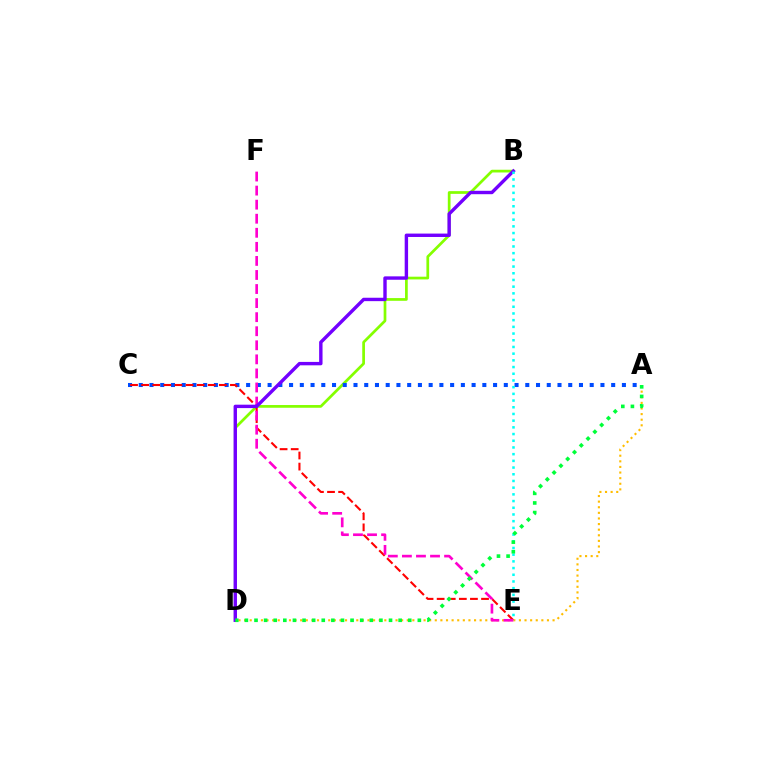{('B', 'D'): [{'color': '#84ff00', 'line_style': 'solid', 'thickness': 1.96}, {'color': '#7200ff', 'line_style': 'solid', 'thickness': 2.45}], ('A', 'C'): [{'color': '#004bff', 'line_style': 'dotted', 'thickness': 2.92}], ('C', 'E'): [{'color': '#ff0000', 'line_style': 'dashed', 'thickness': 1.51}], ('A', 'D'): [{'color': '#ffbd00', 'line_style': 'dotted', 'thickness': 1.52}, {'color': '#00ff39', 'line_style': 'dotted', 'thickness': 2.61}], ('E', 'F'): [{'color': '#ff00cf', 'line_style': 'dashed', 'thickness': 1.91}], ('B', 'E'): [{'color': '#00fff6', 'line_style': 'dotted', 'thickness': 1.82}]}